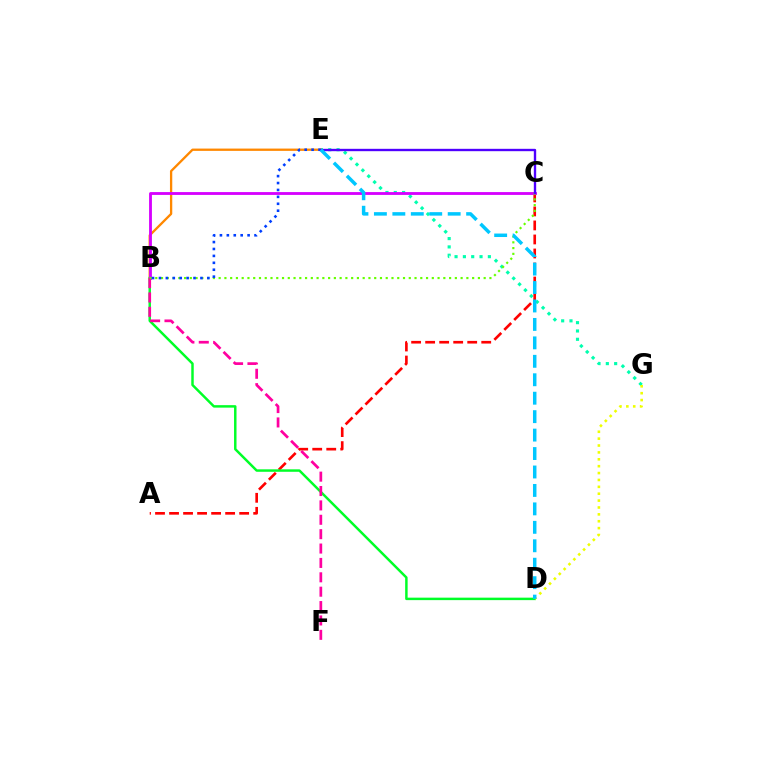{('E', 'G'): [{'color': '#00ffaf', 'line_style': 'dotted', 'thickness': 2.26}], ('A', 'C'): [{'color': '#ff0000', 'line_style': 'dashed', 'thickness': 1.9}], ('B', 'E'): [{'color': '#ff8800', 'line_style': 'solid', 'thickness': 1.66}, {'color': '#003fff', 'line_style': 'dotted', 'thickness': 1.88}], ('B', 'D'): [{'color': '#00ff27', 'line_style': 'solid', 'thickness': 1.78}], ('B', 'C'): [{'color': '#d600ff', 'line_style': 'solid', 'thickness': 2.04}, {'color': '#66ff00', 'line_style': 'dotted', 'thickness': 1.57}], ('D', 'G'): [{'color': '#eeff00', 'line_style': 'dotted', 'thickness': 1.87}], ('B', 'F'): [{'color': '#ff00a0', 'line_style': 'dashed', 'thickness': 1.95}], ('C', 'E'): [{'color': '#4f00ff', 'line_style': 'solid', 'thickness': 1.71}], ('D', 'E'): [{'color': '#00c7ff', 'line_style': 'dashed', 'thickness': 2.51}]}